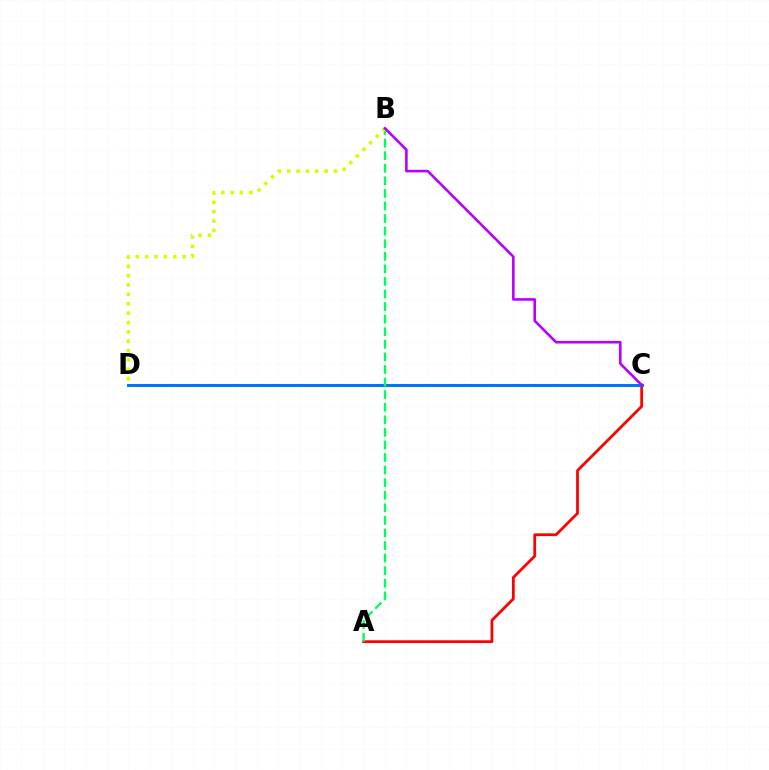{('A', 'C'): [{'color': '#ff0000', 'line_style': 'solid', 'thickness': 2.0}], ('C', 'D'): [{'color': '#0074ff', 'line_style': 'solid', 'thickness': 2.14}], ('A', 'B'): [{'color': '#00ff5c', 'line_style': 'dashed', 'thickness': 1.71}], ('B', 'D'): [{'color': '#d1ff00', 'line_style': 'dotted', 'thickness': 2.54}], ('B', 'C'): [{'color': '#b900ff', 'line_style': 'solid', 'thickness': 1.88}]}